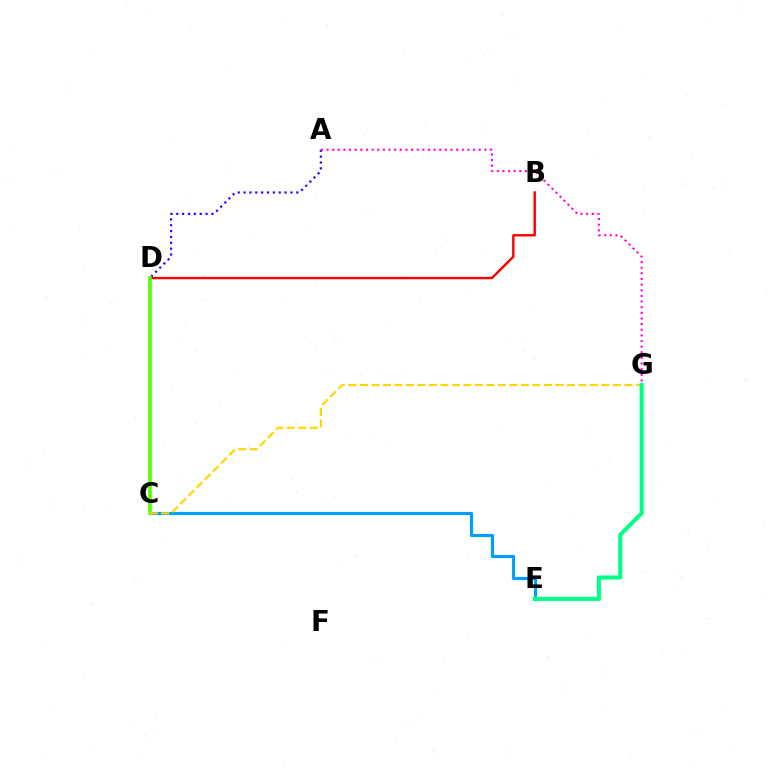{('B', 'D'): [{'color': '#ff0000', 'line_style': 'solid', 'thickness': 1.74}], ('C', 'E'): [{'color': '#009eff', 'line_style': 'solid', 'thickness': 2.28}], ('A', 'D'): [{'color': '#3700ff', 'line_style': 'dotted', 'thickness': 1.59}], ('A', 'G'): [{'color': '#ff00ed', 'line_style': 'dotted', 'thickness': 1.53}], ('C', 'D'): [{'color': '#4fff00', 'line_style': 'solid', 'thickness': 2.55}], ('C', 'G'): [{'color': '#ffd500', 'line_style': 'dashed', 'thickness': 1.56}], ('E', 'G'): [{'color': '#00ff86', 'line_style': 'solid', 'thickness': 2.95}]}